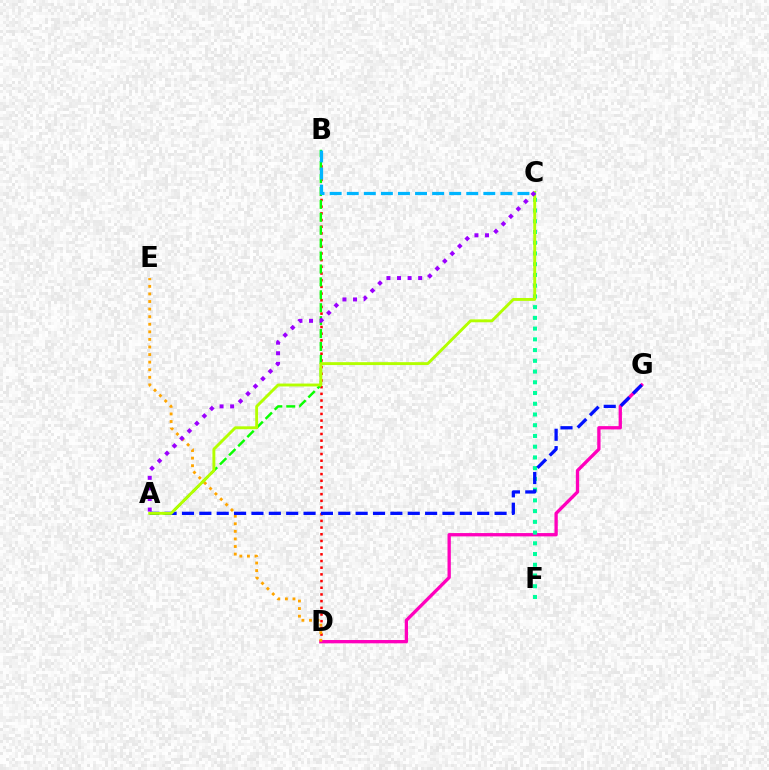{('B', 'D'): [{'color': '#ff0000', 'line_style': 'dotted', 'thickness': 1.82}], ('D', 'G'): [{'color': '#ff00bd', 'line_style': 'solid', 'thickness': 2.38}], ('C', 'F'): [{'color': '#00ff9d', 'line_style': 'dotted', 'thickness': 2.92}], ('D', 'E'): [{'color': '#ffa500', 'line_style': 'dotted', 'thickness': 2.06}], ('A', 'G'): [{'color': '#0010ff', 'line_style': 'dashed', 'thickness': 2.36}], ('A', 'B'): [{'color': '#08ff00', 'line_style': 'dashed', 'thickness': 1.75}], ('A', 'C'): [{'color': '#b3ff00', 'line_style': 'solid', 'thickness': 2.09}, {'color': '#9b00ff', 'line_style': 'dotted', 'thickness': 2.87}], ('B', 'C'): [{'color': '#00b5ff', 'line_style': 'dashed', 'thickness': 2.32}]}